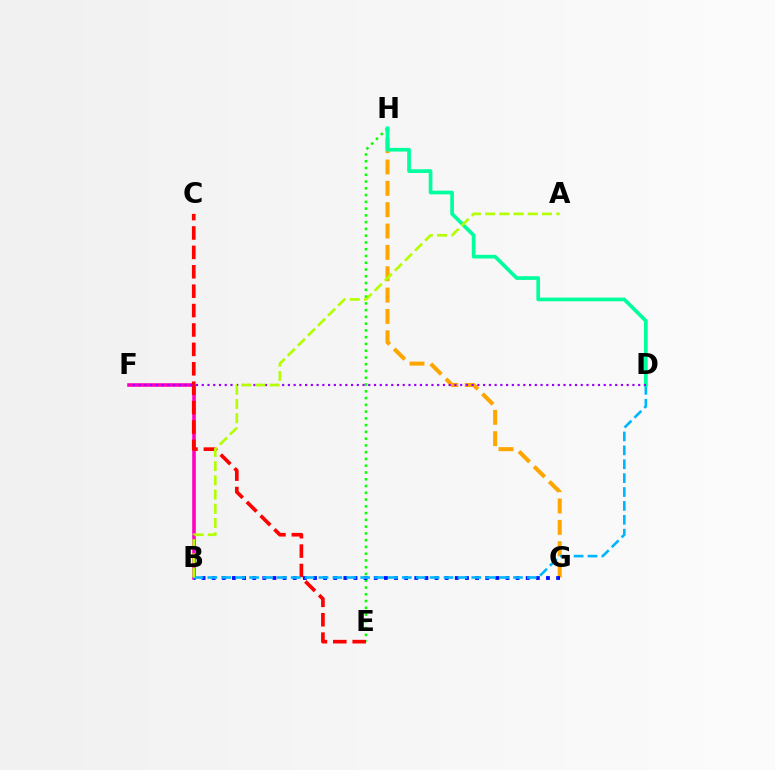{('B', 'F'): [{'color': '#ff00bd', 'line_style': 'solid', 'thickness': 2.58}], ('G', 'H'): [{'color': '#ffa500', 'line_style': 'dashed', 'thickness': 2.9}], ('E', 'H'): [{'color': '#08ff00', 'line_style': 'dotted', 'thickness': 1.84}], ('B', 'G'): [{'color': '#0010ff', 'line_style': 'dotted', 'thickness': 2.75}], ('C', 'E'): [{'color': '#ff0000', 'line_style': 'dashed', 'thickness': 2.64}], ('B', 'D'): [{'color': '#00b5ff', 'line_style': 'dashed', 'thickness': 1.89}], ('D', 'H'): [{'color': '#00ff9d', 'line_style': 'solid', 'thickness': 2.65}], ('D', 'F'): [{'color': '#9b00ff', 'line_style': 'dotted', 'thickness': 1.56}], ('A', 'B'): [{'color': '#b3ff00', 'line_style': 'dashed', 'thickness': 1.93}]}